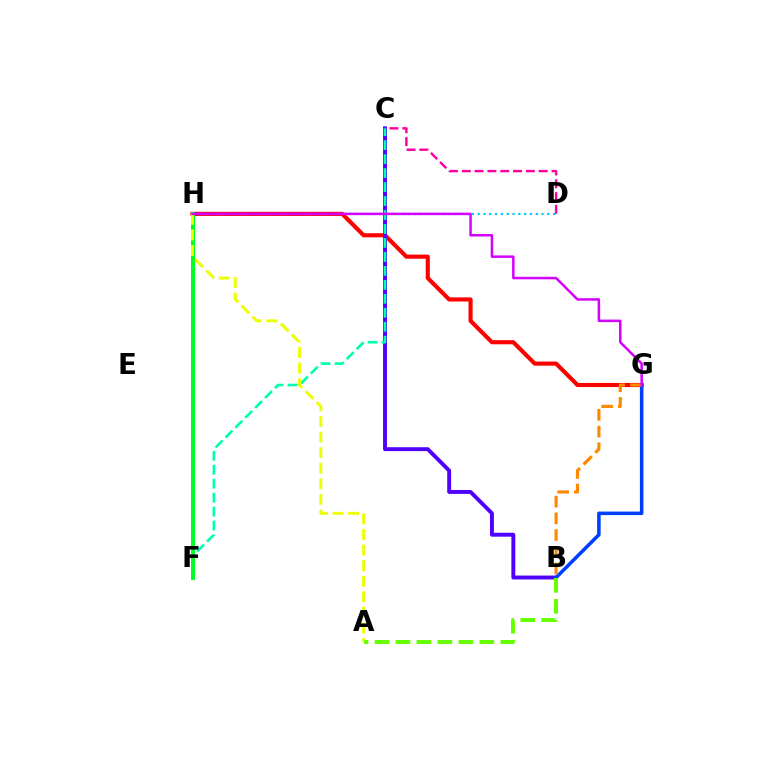{('G', 'H'): [{'color': '#ff0000', 'line_style': 'solid', 'thickness': 2.97}, {'color': '#d600ff', 'line_style': 'solid', 'thickness': 1.8}], ('B', 'C'): [{'color': '#4f00ff', 'line_style': 'solid', 'thickness': 2.82}], ('C', 'D'): [{'color': '#ff00a0', 'line_style': 'dashed', 'thickness': 1.74}], ('D', 'H'): [{'color': '#00c7ff', 'line_style': 'dotted', 'thickness': 1.58}], ('B', 'G'): [{'color': '#003fff', 'line_style': 'solid', 'thickness': 2.54}, {'color': '#ff8800', 'line_style': 'dashed', 'thickness': 2.27}], ('C', 'F'): [{'color': '#00ffaf', 'line_style': 'dashed', 'thickness': 1.9}], ('F', 'H'): [{'color': '#00ff27', 'line_style': 'solid', 'thickness': 2.9}], ('A', 'H'): [{'color': '#eeff00', 'line_style': 'dashed', 'thickness': 2.12}], ('A', 'B'): [{'color': '#66ff00', 'line_style': 'dashed', 'thickness': 2.85}]}